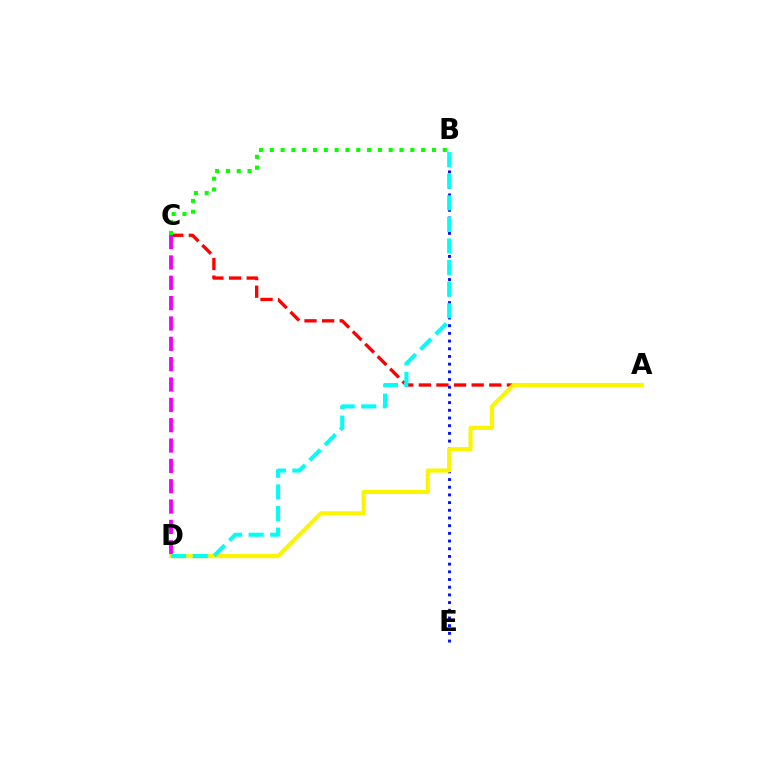{('A', 'C'): [{'color': '#ff0000', 'line_style': 'dashed', 'thickness': 2.39}], ('C', 'D'): [{'color': '#ee00ff', 'line_style': 'dashed', 'thickness': 2.76}], ('B', 'E'): [{'color': '#0010ff', 'line_style': 'dotted', 'thickness': 2.09}], ('A', 'D'): [{'color': '#fcf500', 'line_style': 'solid', 'thickness': 2.99}], ('B', 'D'): [{'color': '#00fff6', 'line_style': 'dashed', 'thickness': 2.93}], ('B', 'C'): [{'color': '#08ff00', 'line_style': 'dotted', 'thickness': 2.94}]}